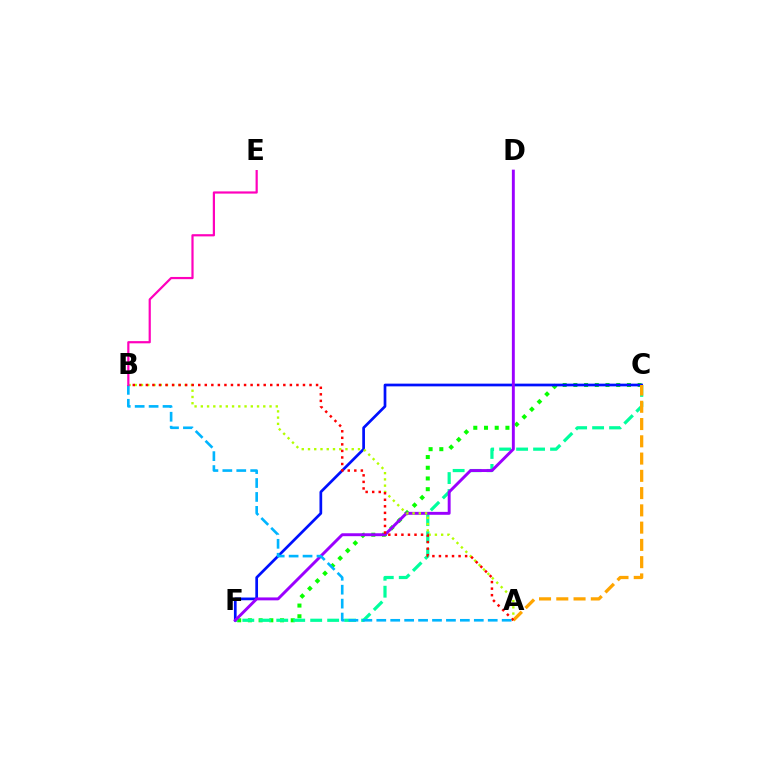{('C', 'F'): [{'color': '#08ff00', 'line_style': 'dotted', 'thickness': 2.91}, {'color': '#0010ff', 'line_style': 'solid', 'thickness': 1.95}, {'color': '#00ff9d', 'line_style': 'dashed', 'thickness': 2.31}], ('D', 'F'): [{'color': '#9b00ff', 'line_style': 'solid', 'thickness': 2.1}], ('A', 'B'): [{'color': '#b3ff00', 'line_style': 'dotted', 'thickness': 1.7}, {'color': '#ff0000', 'line_style': 'dotted', 'thickness': 1.78}, {'color': '#00b5ff', 'line_style': 'dashed', 'thickness': 1.89}], ('A', 'C'): [{'color': '#ffa500', 'line_style': 'dashed', 'thickness': 2.35}], ('B', 'E'): [{'color': '#ff00bd', 'line_style': 'solid', 'thickness': 1.59}]}